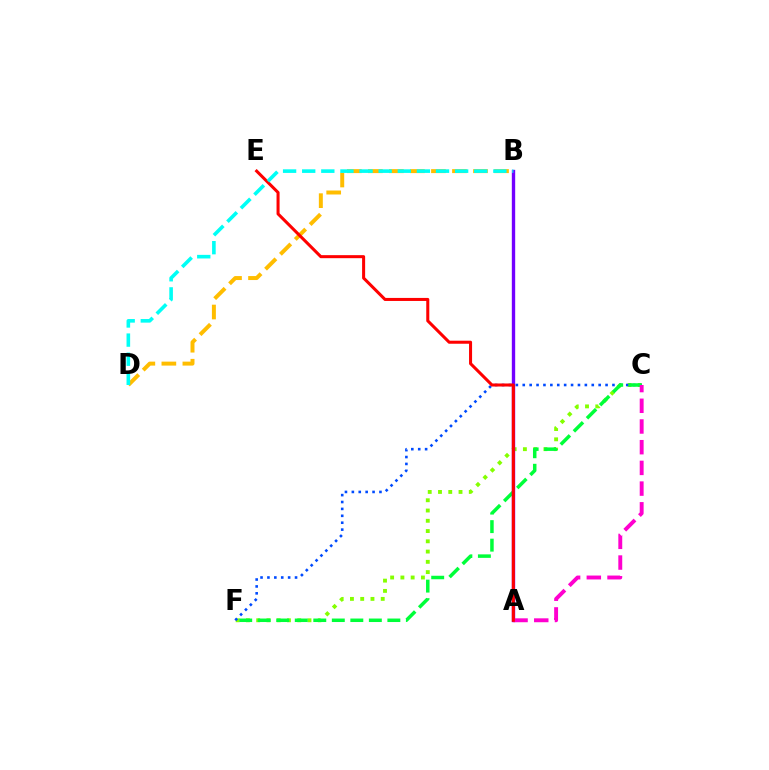{('C', 'F'): [{'color': '#84ff00', 'line_style': 'dotted', 'thickness': 2.79}, {'color': '#004bff', 'line_style': 'dotted', 'thickness': 1.87}, {'color': '#00ff39', 'line_style': 'dashed', 'thickness': 2.52}], ('A', 'B'): [{'color': '#7200ff', 'line_style': 'solid', 'thickness': 2.42}], ('B', 'D'): [{'color': '#ffbd00', 'line_style': 'dashed', 'thickness': 2.86}, {'color': '#00fff6', 'line_style': 'dashed', 'thickness': 2.6}], ('A', 'C'): [{'color': '#ff00cf', 'line_style': 'dashed', 'thickness': 2.81}], ('A', 'E'): [{'color': '#ff0000', 'line_style': 'solid', 'thickness': 2.19}]}